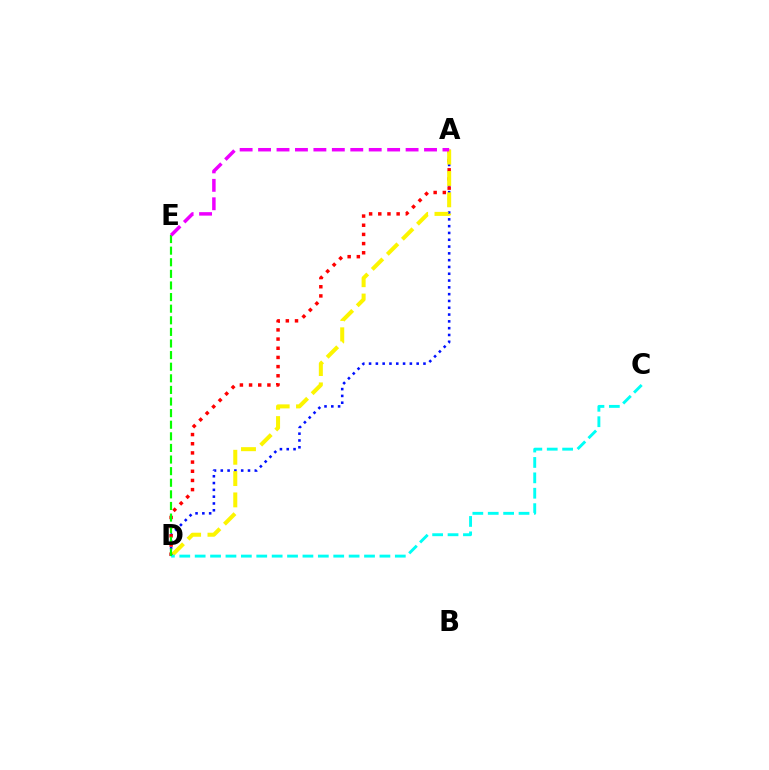{('A', 'D'): [{'color': '#0010ff', 'line_style': 'dotted', 'thickness': 1.85}, {'color': '#ff0000', 'line_style': 'dotted', 'thickness': 2.49}, {'color': '#fcf500', 'line_style': 'dashed', 'thickness': 2.9}], ('C', 'D'): [{'color': '#00fff6', 'line_style': 'dashed', 'thickness': 2.09}], ('D', 'E'): [{'color': '#08ff00', 'line_style': 'dashed', 'thickness': 1.58}], ('A', 'E'): [{'color': '#ee00ff', 'line_style': 'dashed', 'thickness': 2.5}]}